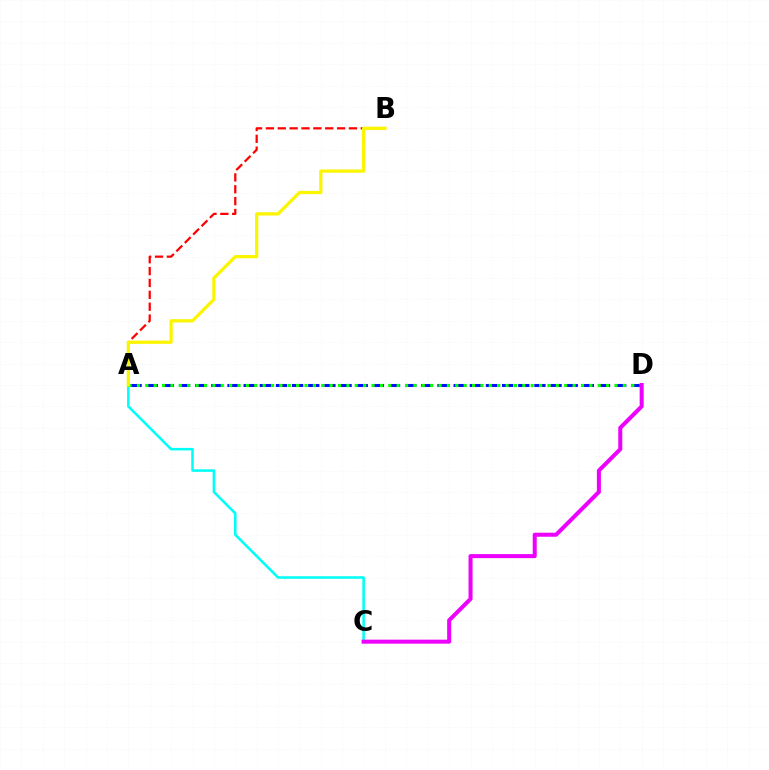{('A', 'B'): [{'color': '#ff0000', 'line_style': 'dashed', 'thickness': 1.61}, {'color': '#fcf500', 'line_style': 'solid', 'thickness': 2.34}], ('A', 'C'): [{'color': '#00fff6', 'line_style': 'solid', 'thickness': 1.84}], ('A', 'D'): [{'color': '#0010ff', 'line_style': 'dashed', 'thickness': 2.19}, {'color': '#08ff00', 'line_style': 'dotted', 'thickness': 2.28}], ('C', 'D'): [{'color': '#ee00ff', 'line_style': 'solid', 'thickness': 2.9}]}